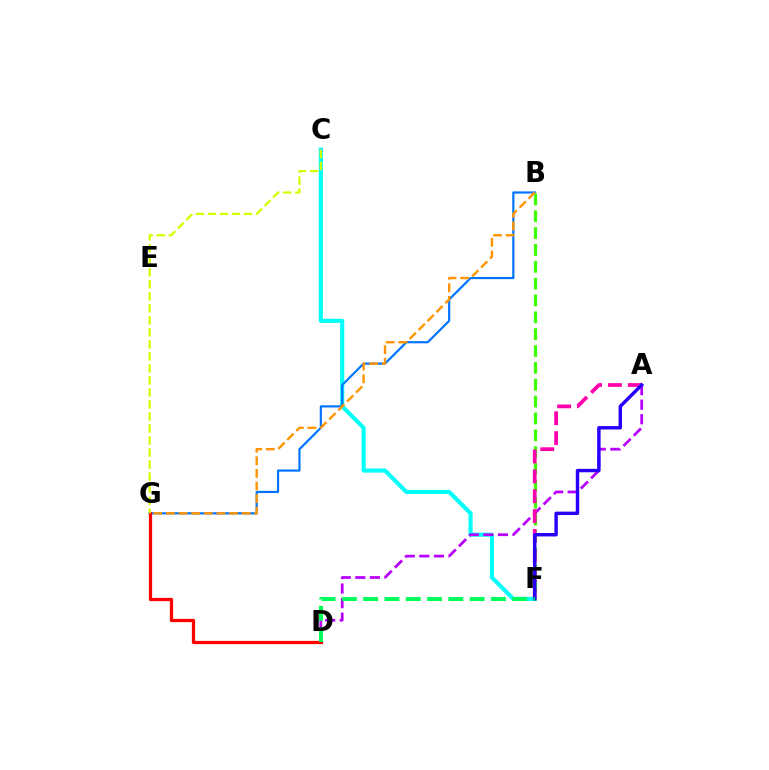{('C', 'F'): [{'color': '#00fff6', 'line_style': 'solid', 'thickness': 2.96}], ('B', 'G'): [{'color': '#0074ff', 'line_style': 'solid', 'thickness': 1.57}, {'color': '#ff9400', 'line_style': 'dashed', 'thickness': 1.71}], ('A', 'D'): [{'color': '#b900ff', 'line_style': 'dashed', 'thickness': 1.98}], ('D', 'G'): [{'color': '#ff0000', 'line_style': 'solid', 'thickness': 2.34}], ('B', 'F'): [{'color': '#3dff00', 'line_style': 'dashed', 'thickness': 2.29}], ('A', 'F'): [{'color': '#ff00ac', 'line_style': 'dashed', 'thickness': 2.7}, {'color': '#2500ff', 'line_style': 'solid', 'thickness': 2.46}], ('C', 'G'): [{'color': '#d1ff00', 'line_style': 'dashed', 'thickness': 1.63}], ('D', 'F'): [{'color': '#00ff5c', 'line_style': 'dashed', 'thickness': 2.89}]}